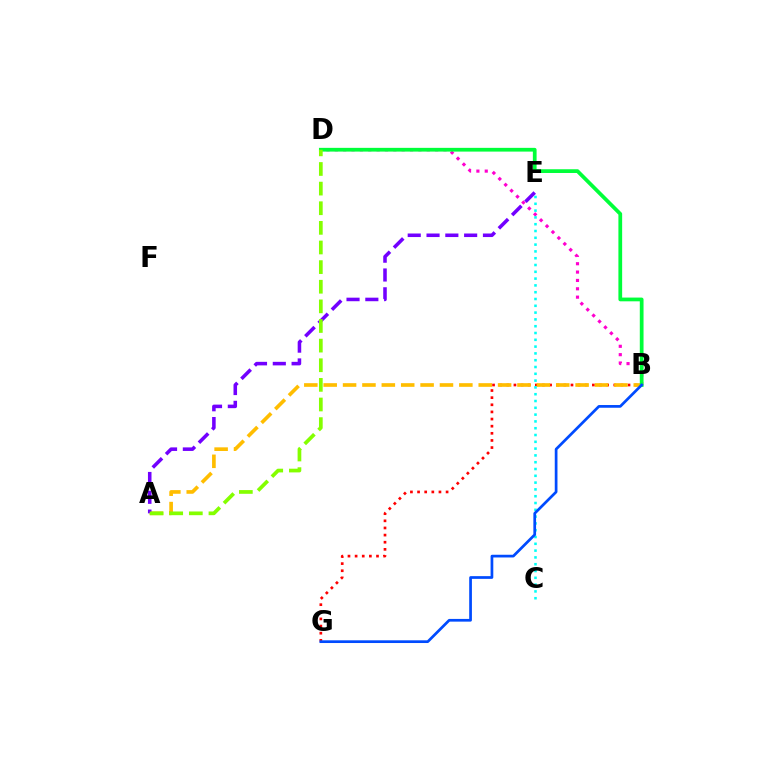{('B', 'G'): [{'color': '#ff0000', 'line_style': 'dotted', 'thickness': 1.94}, {'color': '#004bff', 'line_style': 'solid', 'thickness': 1.95}], ('B', 'D'): [{'color': '#ff00cf', 'line_style': 'dotted', 'thickness': 2.27}, {'color': '#00ff39', 'line_style': 'solid', 'thickness': 2.7}], ('A', 'B'): [{'color': '#ffbd00', 'line_style': 'dashed', 'thickness': 2.63}], ('C', 'E'): [{'color': '#00fff6', 'line_style': 'dotted', 'thickness': 1.85}], ('A', 'E'): [{'color': '#7200ff', 'line_style': 'dashed', 'thickness': 2.55}], ('A', 'D'): [{'color': '#84ff00', 'line_style': 'dashed', 'thickness': 2.67}]}